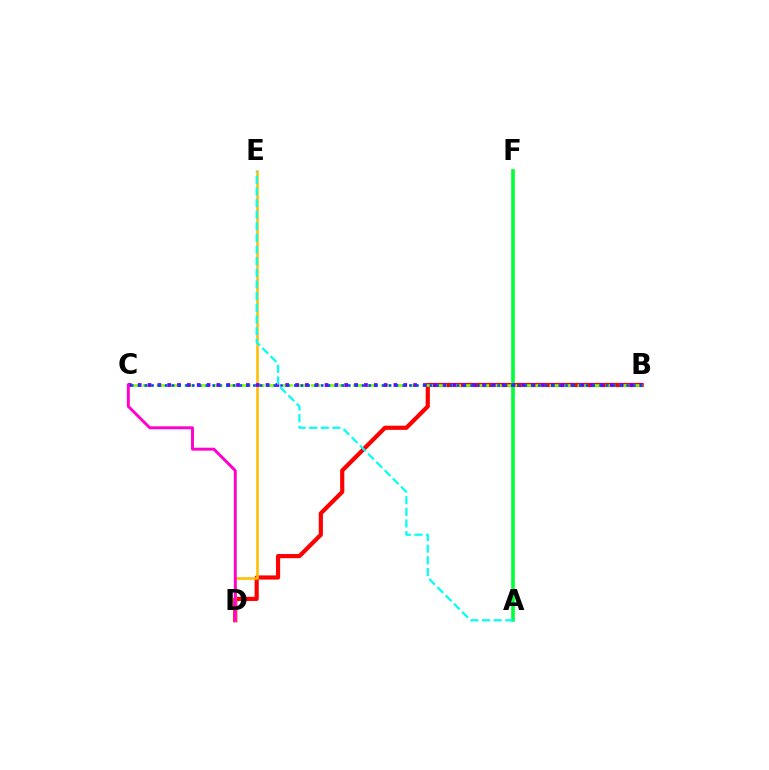{('B', 'D'): [{'color': '#ff0000', 'line_style': 'solid', 'thickness': 3.0}], ('B', 'C'): [{'color': '#84ff00', 'line_style': 'dashed', 'thickness': 1.91}, {'color': '#7200ff', 'line_style': 'dotted', 'thickness': 2.67}, {'color': '#004bff', 'line_style': 'dotted', 'thickness': 1.84}], ('A', 'F'): [{'color': '#00ff39', 'line_style': 'solid', 'thickness': 2.61}], ('D', 'E'): [{'color': '#ffbd00', 'line_style': 'solid', 'thickness': 1.84}], ('A', 'E'): [{'color': '#00fff6', 'line_style': 'dashed', 'thickness': 1.58}], ('C', 'D'): [{'color': '#ff00cf', 'line_style': 'solid', 'thickness': 2.11}]}